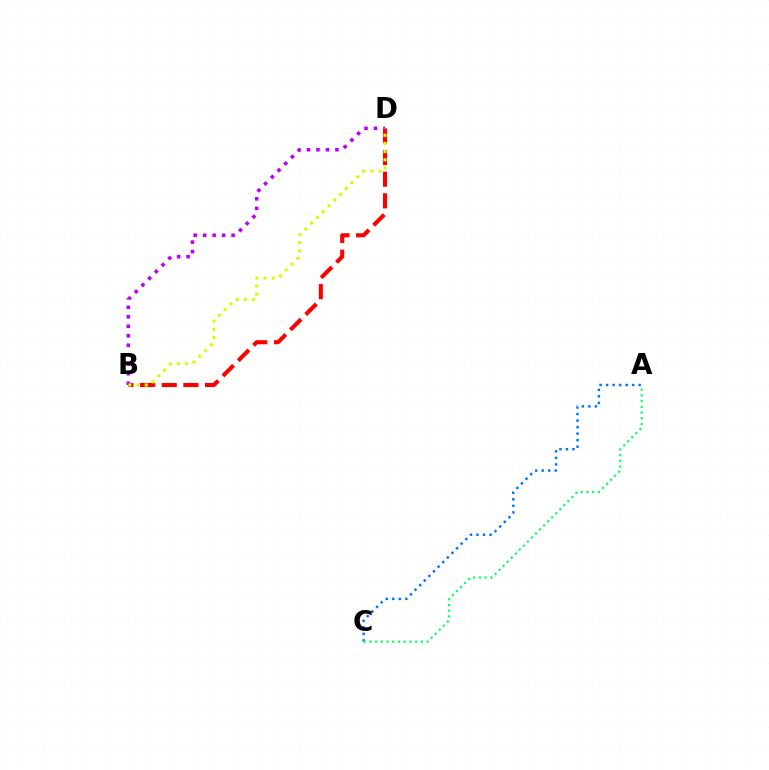{('B', 'D'): [{'color': '#ff0000', 'line_style': 'dashed', 'thickness': 2.94}, {'color': '#b900ff', 'line_style': 'dotted', 'thickness': 2.58}, {'color': '#d1ff00', 'line_style': 'dotted', 'thickness': 2.22}], ('A', 'C'): [{'color': '#0074ff', 'line_style': 'dotted', 'thickness': 1.77}, {'color': '#00ff5c', 'line_style': 'dotted', 'thickness': 1.55}]}